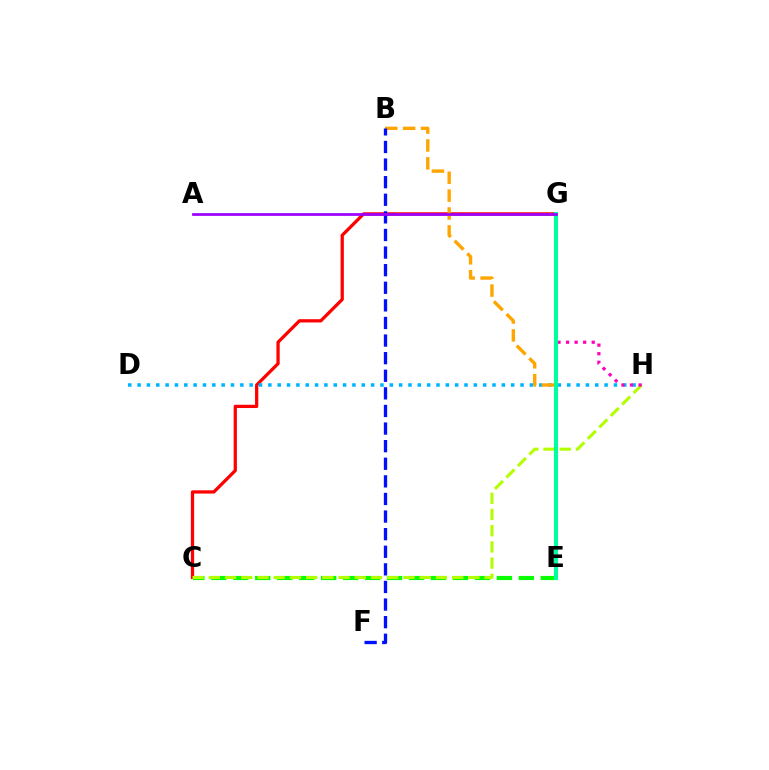{('C', 'E'): [{'color': '#08ff00', 'line_style': 'dashed', 'thickness': 2.98}], ('C', 'G'): [{'color': '#ff0000', 'line_style': 'solid', 'thickness': 2.35}], ('D', 'H'): [{'color': '#00b5ff', 'line_style': 'dotted', 'thickness': 2.54}], ('C', 'H'): [{'color': '#b3ff00', 'line_style': 'dashed', 'thickness': 2.2}], ('G', 'H'): [{'color': '#ff00bd', 'line_style': 'dotted', 'thickness': 2.33}], ('B', 'E'): [{'color': '#ffa500', 'line_style': 'dashed', 'thickness': 2.43}], ('B', 'F'): [{'color': '#0010ff', 'line_style': 'dashed', 'thickness': 2.39}], ('E', 'G'): [{'color': '#00ff9d', 'line_style': 'solid', 'thickness': 2.93}], ('A', 'G'): [{'color': '#9b00ff', 'line_style': 'solid', 'thickness': 1.97}]}